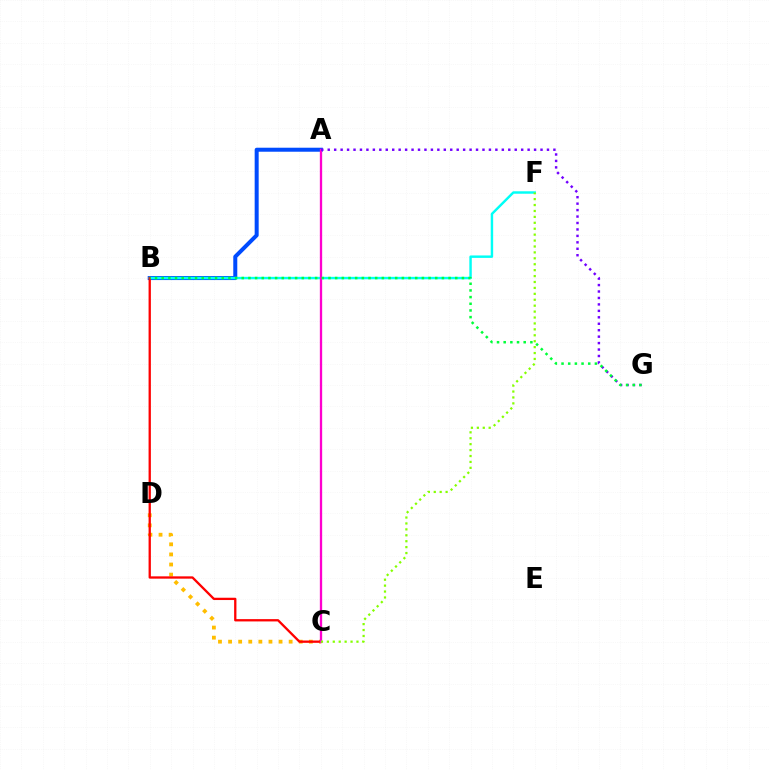{('C', 'D'): [{'color': '#ffbd00', 'line_style': 'dotted', 'thickness': 2.74}], ('A', 'B'): [{'color': '#004bff', 'line_style': 'solid', 'thickness': 2.88}], ('B', 'F'): [{'color': '#00fff6', 'line_style': 'solid', 'thickness': 1.76}], ('B', 'C'): [{'color': '#ff0000', 'line_style': 'solid', 'thickness': 1.66}], ('A', 'C'): [{'color': '#ff00cf', 'line_style': 'solid', 'thickness': 1.66}], ('A', 'G'): [{'color': '#7200ff', 'line_style': 'dotted', 'thickness': 1.75}], ('C', 'F'): [{'color': '#84ff00', 'line_style': 'dotted', 'thickness': 1.61}], ('B', 'G'): [{'color': '#00ff39', 'line_style': 'dotted', 'thickness': 1.81}]}